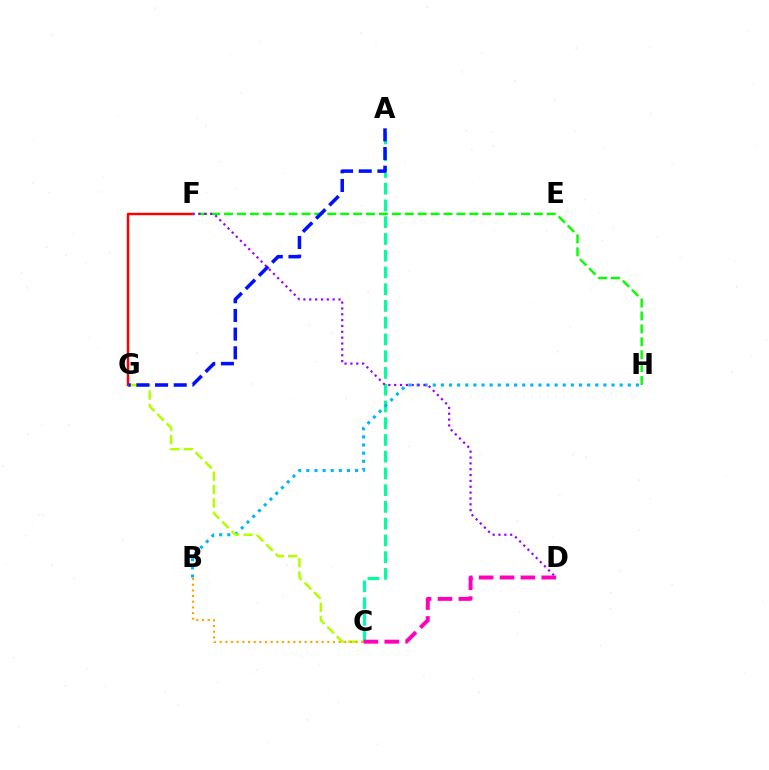{('F', 'G'): [{'color': '#ff0000', 'line_style': 'solid', 'thickness': 1.76}], ('F', 'H'): [{'color': '#08ff00', 'line_style': 'dashed', 'thickness': 1.75}], ('A', 'C'): [{'color': '#00ff9d', 'line_style': 'dashed', 'thickness': 2.28}], ('B', 'H'): [{'color': '#00b5ff', 'line_style': 'dotted', 'thickness': 2.21}], ('C', 'G'): [{'color': '#b3ff00', 'line_style': 'dashed', 'thickness': 1.82}], ('A', 'G'): [{'color': '#0010ff', 'line_style': 'dashed', 'thickness': 2.54}], ('B', 'C'): [{'color': '#ffa500', 'line_style': 'dotted', 'thickness': 1.54}], ('D', 'F'): [{'color': '#9b00ff', 'line_style': 'dotted', 'thickness': 1.59}], ('C', 'D'): [{'color': '#ff00bd', 'line_style': 'dashed', 'thickness': 2.83}]}